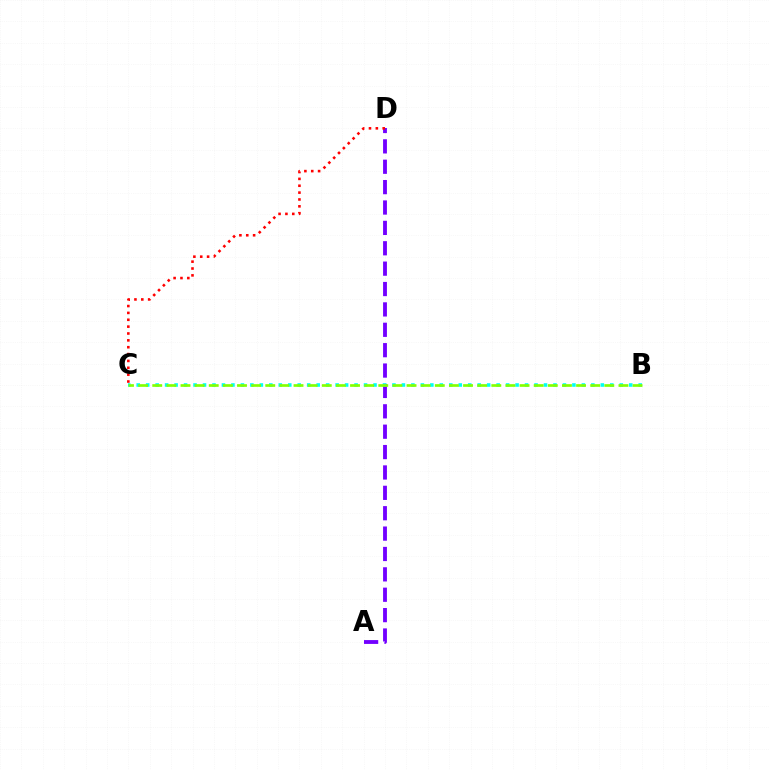{('A', 'D'): [{'color': '#7200ff', 'line_style': 'dashed', 'thickness': 2.77}], ('C', 'D'): [{'color': '#ff0000', 'line_style': 'dotted', 'thickness': 1.86}], ('B', 'C'): [{'color': '#00fff6', 'line_style': 'dotted', 'thickness': 2.57}, {'color': '#84ff00', 'line_style': 'dashed', 'thickness': 1.92}]}